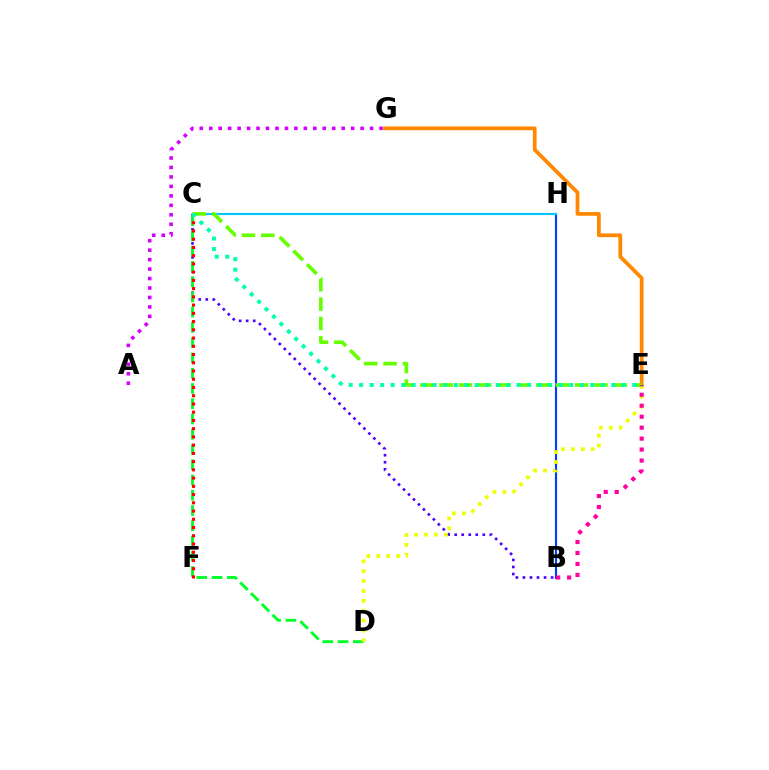{('B', 'C'): [{'color': '#4f00ff', 'line_style': 'dotted', 'thickness': 1.91}], ('A', 'G'): [{'color': '#d600ff', 'line_style': 'dotted', 'thickness': 2.57}], ('C', 'D'): [{'color': '#00ff27', 'line_style': 'dashed', 'thickness': 2.07}], ('C', 'F'): [{'color': '#ff0000', 'line_style': 'dotted', 'thickness': 2.24}], ('B', 'H'): [{'color': '#003fff', 'line_style': 'solid', 'thickness': 1.56}], ('C', 'H'): [{'color': '#00c7ff', 'line_style': 'solid', 'thickness': 1.53}], ('D', 'E'): [{'color': '#eeff00', 'line_style': 'dotted', 'thickness': 2.68}], ('E', 'G'): [{'color': '#ff8800', 'line_style': 'solid', 'thickness': 2.7}], ('C', 'E'): [{'color': '#66ff00', 'line_style': 'dashed', 'thickness': 2.63}, {'color': '#00ffaf', 'line_style': 'dotted', 'thickness': 2.85}], ('B', 'E'): [{'color': '#ff00a0', 'line_style': 'dotted', 'thickness': 2.98}]}